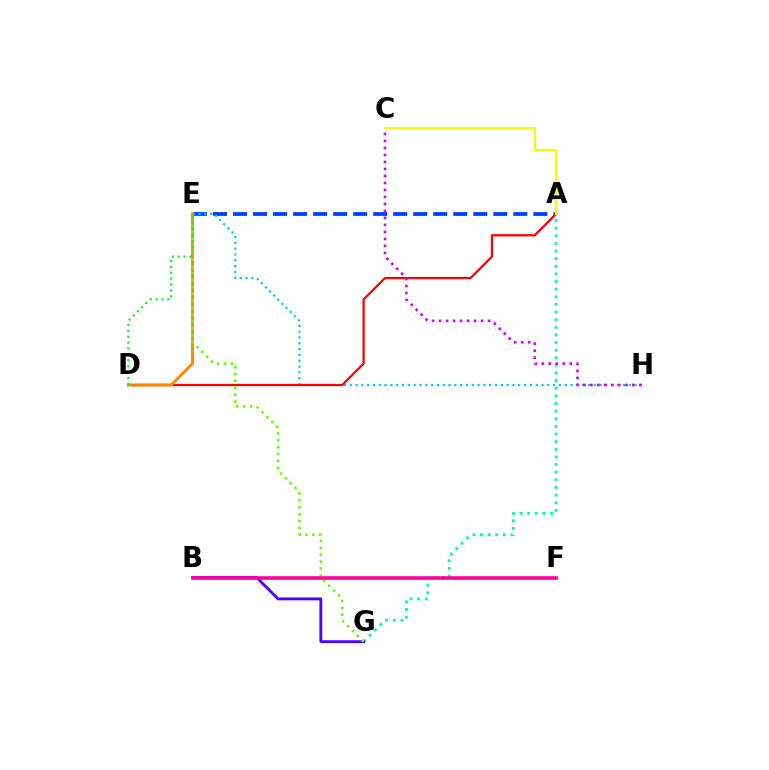{('A', 'G'): [{'color': '#00ffaf', 'line_style': 'dotted', 'thickness': 2.07}], ('A', 'E'): [{'color': '#003fff', 'line_style': 'dashed', 'thickness': 2.72}], ('E', 'H'): [{'color': '#00c7ff', 'line_style': 'dotted', 'thickness': 1.58}], ('A', 'D'): [{'color': '#ff0000', 'line_style': 'solid', 'thickness': 1.62}], ('C', 'H'): [{'color': '#d600ff', 'line_style': 'dotted', 'thickness': 1.9}], ('D', 'E'): [{'color': '#ff8800', 'line_style': 'solid', 'thickness': 2.11}, {'color': '#00ff27', 'line_style': 'dotted', 'thickness': 1.6}], ('B', 'G'): [{'color': '#4f00ff', 'line_style': 'solid', 'thickness': 2.05}], ('E', 'G'): [{'color': '#66ff00', 'line_style': 'dotted', 'thickness': 1.87}], ('A', 'C'): [{'color': '#eeff00', 'line_style': 'solid', 'thickness': 1.54}], ('B', 'F'): [{'color': '#ff00a0', 'line_style': 'solid', 'thickness': 2.6}]}